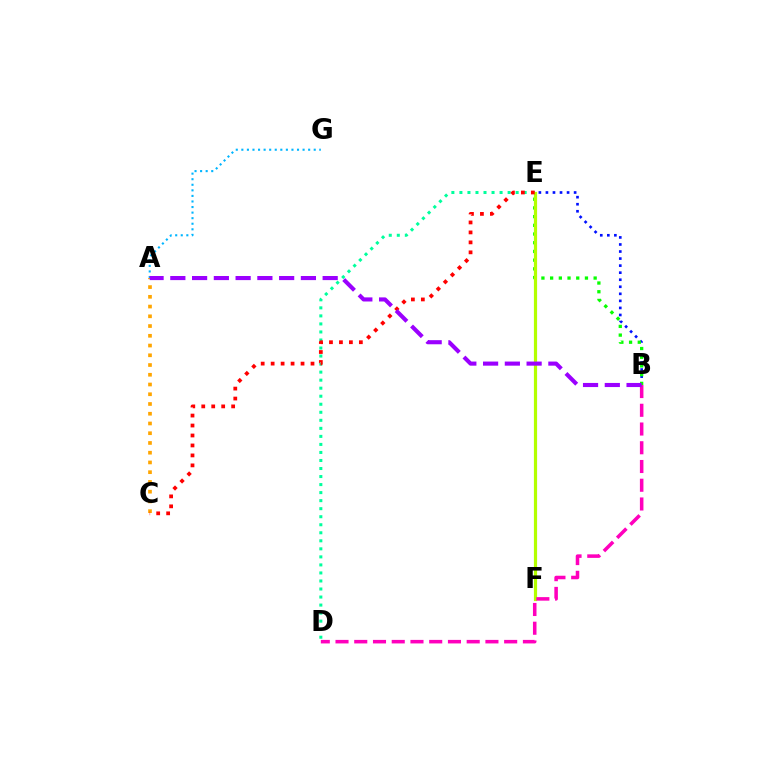{('D', 'E'): [{'color': '#00ff9d', 'line_style': 'dotted', 'thickness': 2.18}], ('A', 'G'): [{'color': '#00b5ff', 'line_style': 'dotted', 'thickness': 1.51}], ('B', 'E'): [{'color': '#0010ff', 'line_style': 'dotted', 'thickness': 1.92}, {'color': '#08ff00', 'line_style': 'dotted', 'thickness': 2.37}], ('A', 'C'): [{'color': '#ffa500', 'line_style': 'dotted', 'thickness': 2.65}], ('E', 'F'): [{'color': '#b3ff00', 'line_style': 'solid', 'thickness': 2.29}], ('B', 'D'): [{'color': '#ff00bd', 'line_style': 'dashed', 'thickness': 2.55}], ('C', 'E'): [{'color': '#ff0000', 'line_style': 'dotted', 'thickness': 2.71}], ('A', 'B'): [{'color': '#9b00ff', 'line_style': 'dashed', 'thickness': 2.96}]}